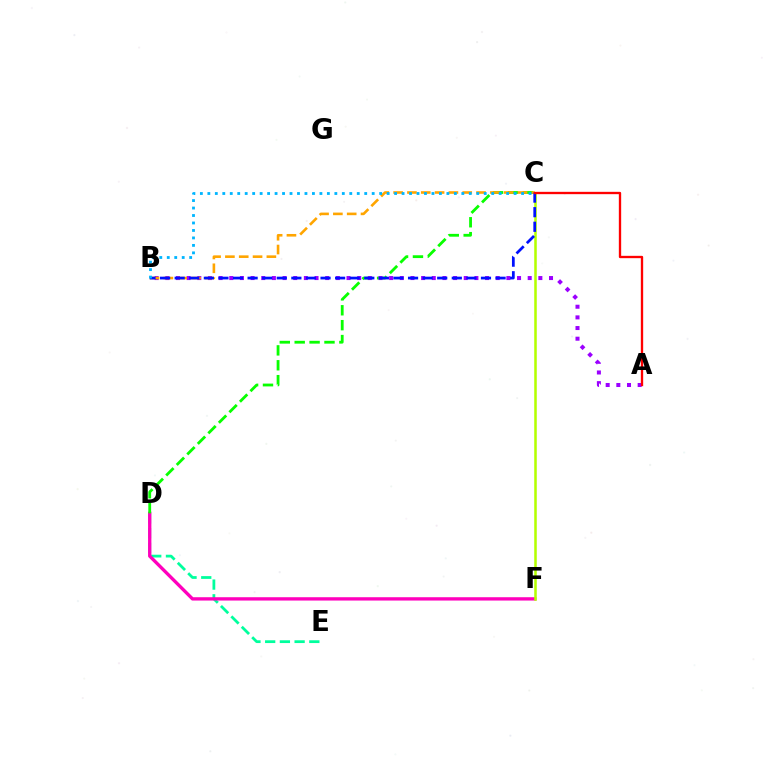{('D', 'E'): [{'color': '#00ff9d', 'line_style': 'dashed', 'thickness': 2.0}], ('D', 'F'): [{'color': '#ff00bd', 'line_style': 'solid', 'thickness': 2.4}], ('C', 'D'): [{'color': '#08ff00', 'line_style': 'dashed', 'thickness': 2.02}], ('A', 'B'): [{'color': '#9b00ff', 'line_style': 'dotted', 'thickness': 2.9}], ('C', 'F'): [{'color': '#b3ff00', 'line_style': 'solid', 'thickness': 1.82}], ('B', 'C'): [{'color': '#ffa500', 'line_style': 'dashed', 'thickness': 1.88}, {'color': '#0010ff', 'line_style': 'dashed', 'thickness': 1.98}, {'color': '#00b5ff', 'line_style': 'dotted', 'thickness': 2.03}], ('A', 'C'): [{'color': '#ff0000', 'line_style': 'solid', 'thickness': 1.68}]}